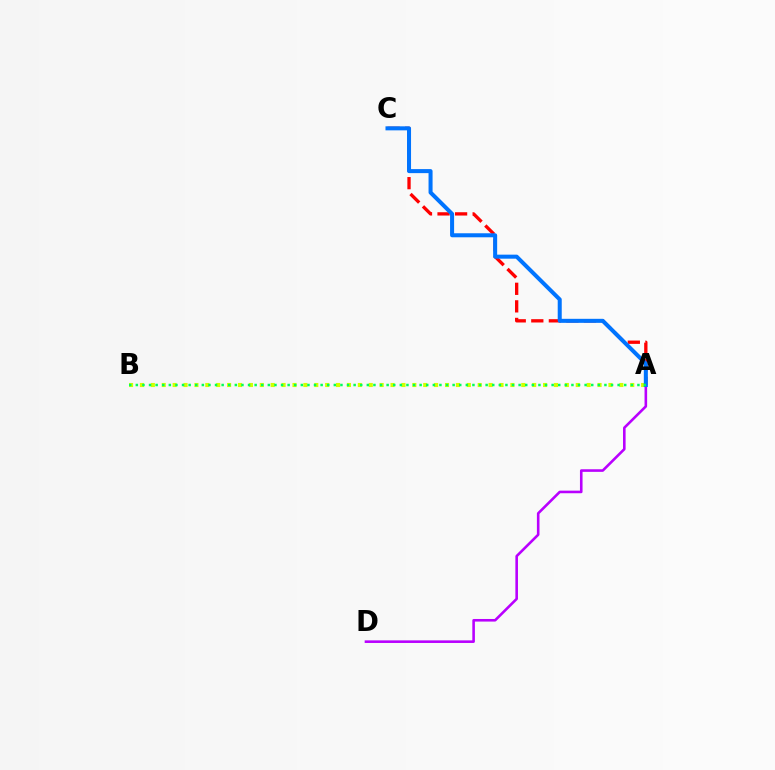{('A', 'C'): [{'color': '#ff0000', 'line_style': 'dashed', 'thickness': 2.39}, {'color': '#0074ff', 'line_style': 'solid', 'thickness': 2.9}], ('A', 'B'): [{'color': '#d1ff00', 'line_style': 'dotted', 'thickness': 2.96}, {'color': '#00ff5c', 'line_style': 'dotted', 'thickness': 1.79}], ('A', 'D'): [{'color': '#b900ff', 'line_style': 'solid', 'thickness': 1.87}]}